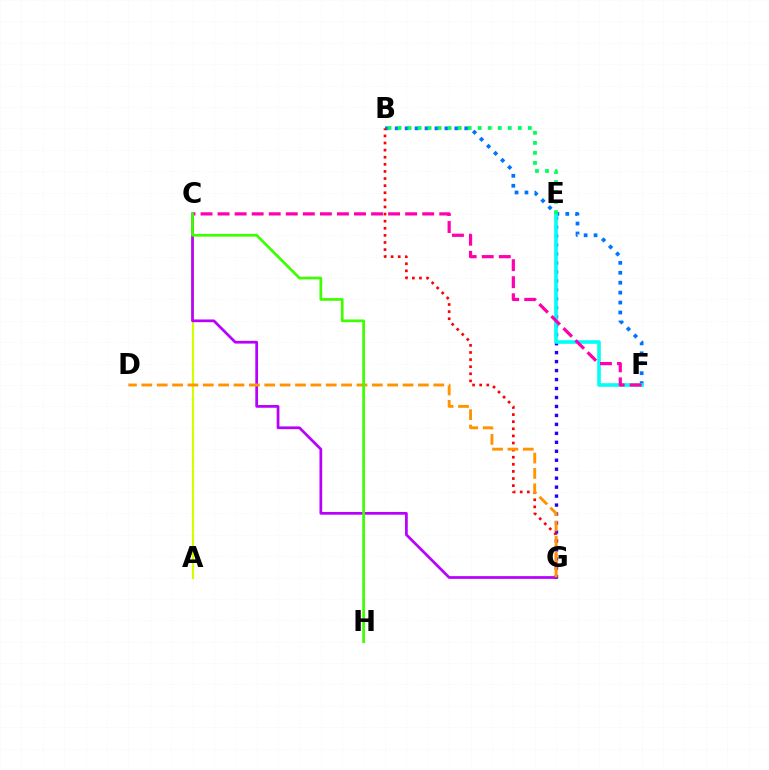{('A', 'C'): [{'color': '#d1ff00', 'line_style': 'solid', 'thickness': 1.56}], ('C', 'G'): [{'color': '#b900ff', 'line_style': 'solid', 'thickness': 1.97}], ('B', 'F'): [{'color': '#0074ff', 'line_style': 'dotted', 'thickness': 2.7}], ('E', 'G'): [{'color': '#2500ff', 'line_style': 'dotted', 'thickness': 2.44}], ('B', 'G'): [{'color': '#ff0000', 'line_style': 'dotted', 'thickness': 1.93}], ('D', 'G'): [{'color': '#ff9400', 'line_style': 'dashed', 'thickness': 2.09}], ('E', 'F'): [{'color': '#00fff6', 'line_style': 'solid', 'thickness': 2.6}], ('C', 'F'): [{'color': '#ff00ac', 'line_style': 'dashed', 'thickness': 2.32}], ('B', 'E'): [{'color': '#00ff5c', 'line_style': 'dotted', 'thickness': 2.72}], ('C', 'H'): [{'color': '#3dff00', 'line_style': 'solid', 'thickness': 1.96}]}